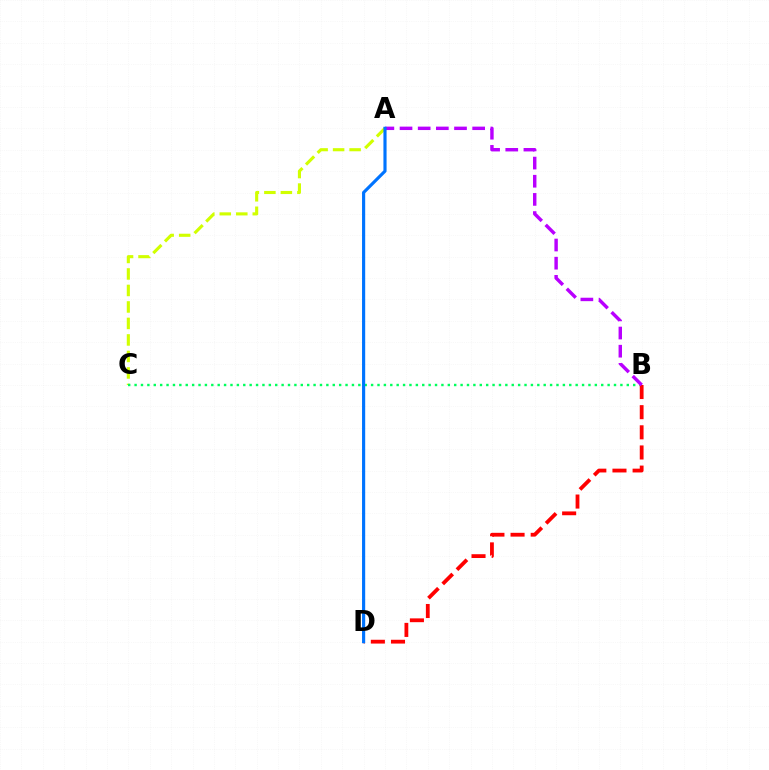{('A', 'C'): [{'color': '#d1ff00', 'line_style': 'dashed', 'thickness': 2.24}], ('B', 'C'): [{'color': '#00ff5c', 'line_style': 'dotted', 'thickness': 1.74}], ('B', 'D'): [{'color': '#ff0000', 'line_style': 'dashed', 'thickness': 2.74}], ('A', 'B'): [{'color': '#b900ff', 'line_style': 'dashed', 'thickness': 2.47}], ('A', 'D'): [{'color': '#0074ff', 'line_style': 'solid', 'thickness': 2.27}]}